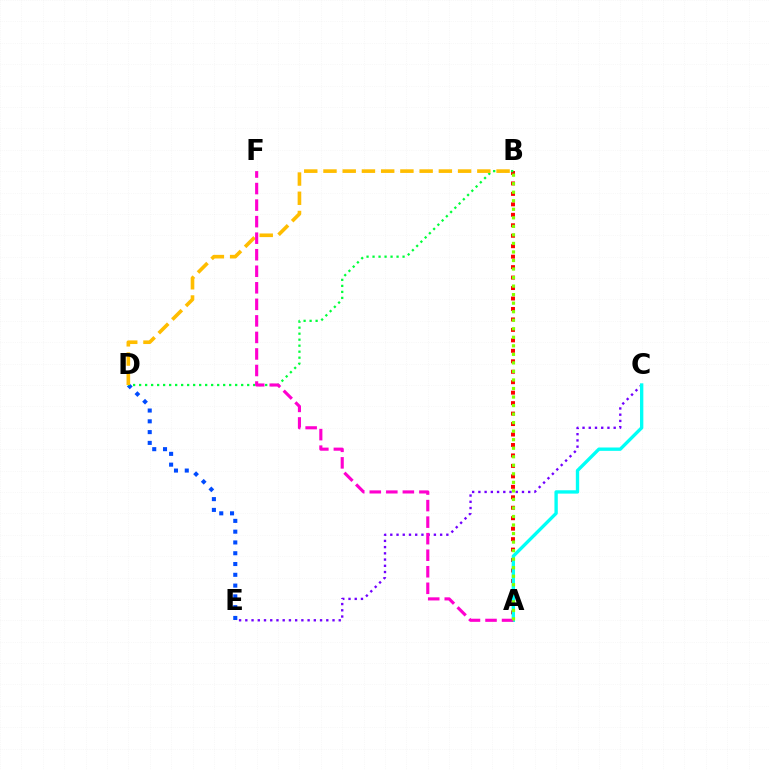{('D', 'E'): [{'color': '#004bff', 'line_style': 'dotted', 'thickness': 2.93}], ('A', 'B'): [{'color': '#ff0000', 'line_style': 'dotted', 'thickness': 2.84}, {'color': '#84ff00', 'line_style': 'dotted', 'thickness': 2.32}], ('C', 'E'): [{'color': '#7200ff', 'line_style': 'dotted', 'thickness': 1.69}], ('B', 'D'): [{'color': '#00ff39', 'line_style': 'dotted', 'thickness': 1.63}, {'color': '#ffbd00', 'line_style': 'dashed', 'thickness': 2.61}], ('A', 'C'): [{'color': '#00fff6', 'line_style': 'solid', 'thickness': 2.41}], ('A', 'F'): [{'color': '#ff00cf', 'line_style': 'dashed', 'thickness': 2.25}]}